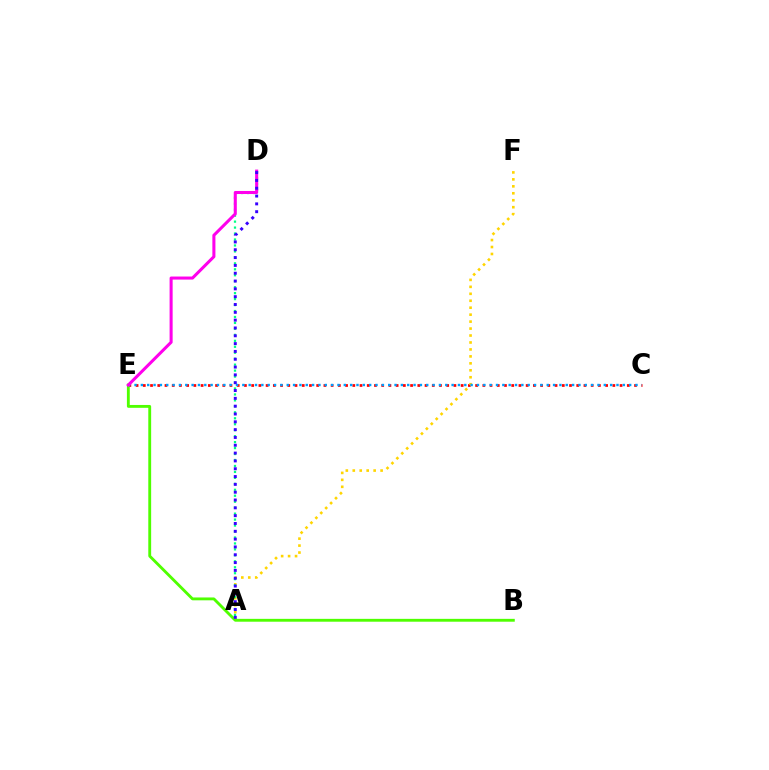{('C', 'E'): [{'color': '#ff0000', 'line_style': 'dotted', 'thickness': 1.96}, {'color': '#009eff', 'line_style': 'dotted', 'thickness': 1.72}], ('A', 'F'): [{'color': '#ffd500', 'line_style': 'dotted', 'thickness': 1.89}], ('A', 'D'): [{'color': '#00ff86', 'line_style': 'dotted', 'thickness': 1.62}, {'color': '#3700ff', 'line_style': 'dotted', 'thickness': 2.12}], ('B', 'E'): [{'color': '#4fff00', 'line_style': 'solid', 'thickness': 2.06}], ('D', 'E'): [{'color': '#ff00ed', 'line_style': 'solid', 'thickness': 2.2}]}